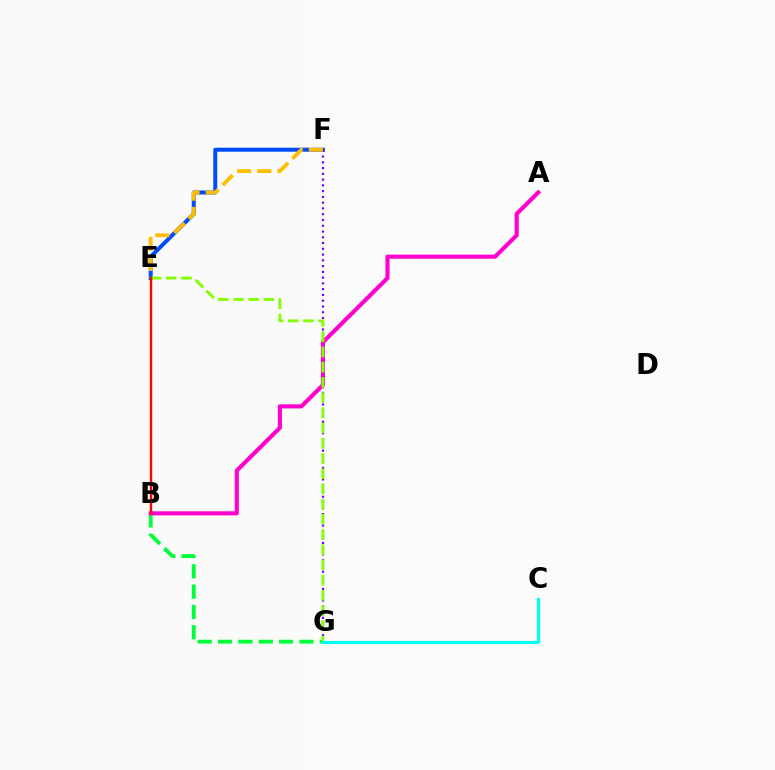{('B', 'G'): [{'color': '#00ff39', 'line_style': 'dashed', 'thickness': 2.76}], ('E', 'F'): [{'color': '#004bff', 'line_style': 'solid', 'thickness': 2.88}, {'color': '#ffbd00', 'line_style': 'dashed', 'thickness': 2.74}], ('F', 'G'): [{'color': '#7200ff', 'line_style': 'dotted', 'thickness': 1.57}], ('A', 'B'): [{'color': '#ff00cf', 'line_style': 'solid', 'thickness': 2.95}], ('E', 'G'): [{'color': '#84ff00', 'line_style': 'dashed', 'thickness': 2.07}], ('C', 'G'): [{'color': '#00fff6', 'line_style': 'solid', 'thickness': 2.27}], ('B', 'E'): [{'color': '#ff0000', 'line_style': 'solid', 'thickness': 1.74}]}